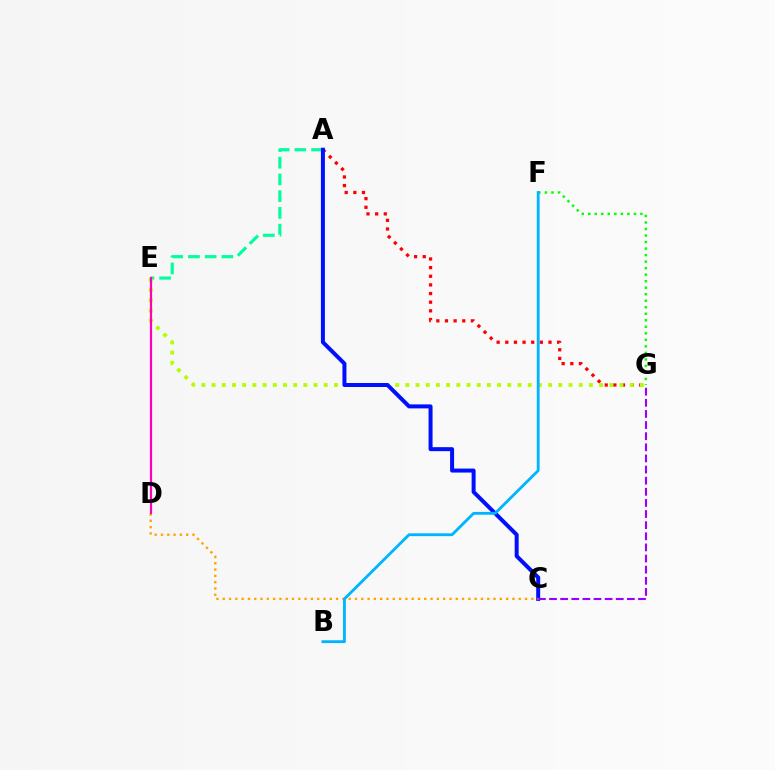{('A', 'G'): [{'color': '#ff0000', 'line_style': 'dotted', 'thickness': 2.35}], ('F', 'G'): [{'color': '#08ff00', 'line_style': 'dotted', 'thickness': 1.77}], ('A', 'E'): [{'color': '#00ff9d', 'line_style': 'dashed', 'thickness': 2.27}], ('E', 'G'): [{'color': '#b3ff00', 'line_style': 'dotted', 'thickness': 2.77}], ('A', 'C'): [{'color': '#0010ff', 'line_style': 'solid', 'thickness': 2.88}], ('C', 'G'): [{'color': '#9b00ff', 'line_style': 'dashed', 'thickness': 1.51}], ('C', 'D'): [{'color': '#ffa500', 'line_style': 'dotted', 'thickness': 1.71}], ('B', 'F'): [{'color': '#00b5ff', 'line_style': 'solid', 'thickness': 2.03}], ('D', 'E'): [{'color': '#ff00bd', 'line_style': 'solid', 'thickness': 1.59}]}